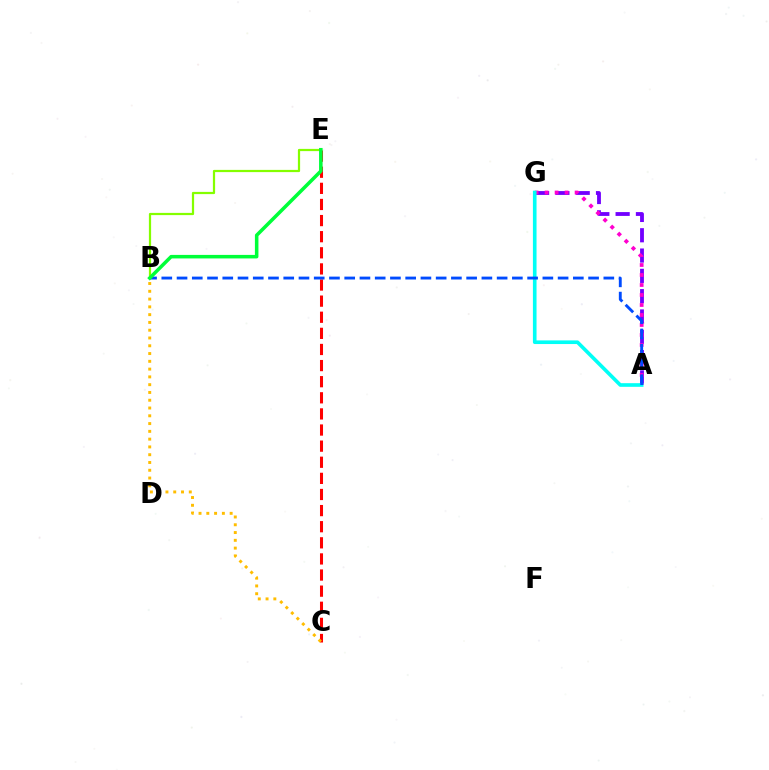{('A', 'G'): [{'color': '#7200ff', 'line_style': 'dashed', 'thickness': 2.76}, {'color': '#ff00cf', 'line_style': 'dotted', 'thickness': 2.72}, {'color': '#00fff6', 'line_style': 'solid', 'thickness': 2.62}], ('C', 'E'): [{'color': '#ff0000', 'line_style': 'dashed', 'thickness': 2.19}], ('B', 'C'): [{'color': '#ffbd00', 'line_style': 'dotted', 'thickness': 2.11}], ('A', 'B'): [{'color': '#004bff', 'line_style': 'dashed', 'thickness': 2.07}], ('B', 'E'): [{'color': '#84ff00', 'line_style': 'solid', 'thickness': 1.6}, {'color': '#00ff39', 'line_style': 'solid', 'thickness': 2.54}]}